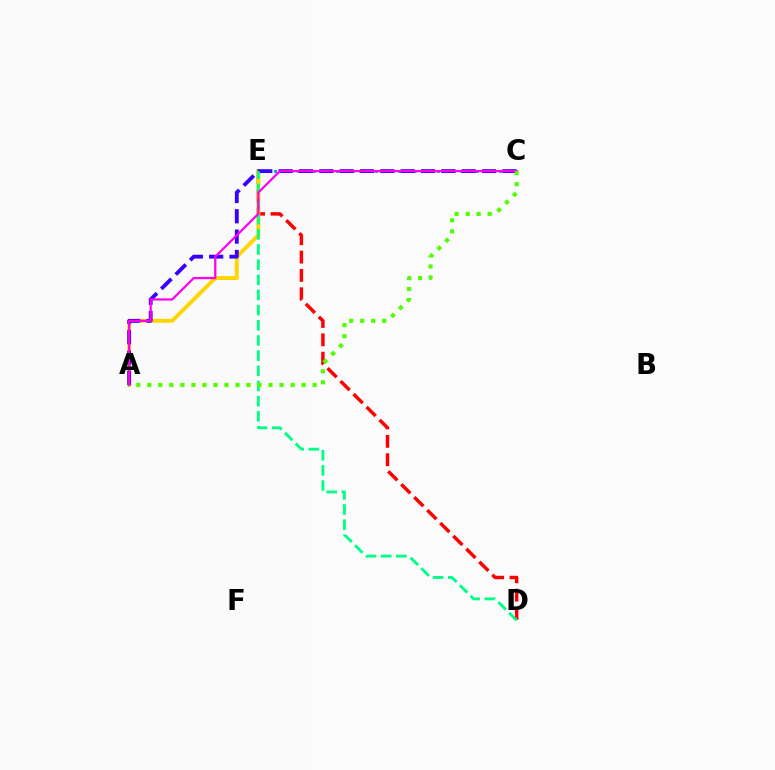{('D', 'E'): [{'color': '#ff0000', 'line_style': 'dashed', 'thickness': 2.49}, {'color': '#00ff86', 'line_style': 'dashed', 'thickness': 2.06}], ('C', 'E'): [{'color': '#009eff', 'line_style': 'dotted', 'thickness': 2.11}], ('A', 'E'): [{'color': '#ffd500', 'line_style': 'solid', 'thickness': 2.8}], ('A', 'C'): [{'color': '#3700ff', 'line_style': 'dashed', 'thickness': 2.76}, {'color': '#ff00ed', 'line_style': 'solid', 'thickness': 1.61}, {'color': '#4fff00', 'line_style': 'dotted', 'thickness': 2.99}]}